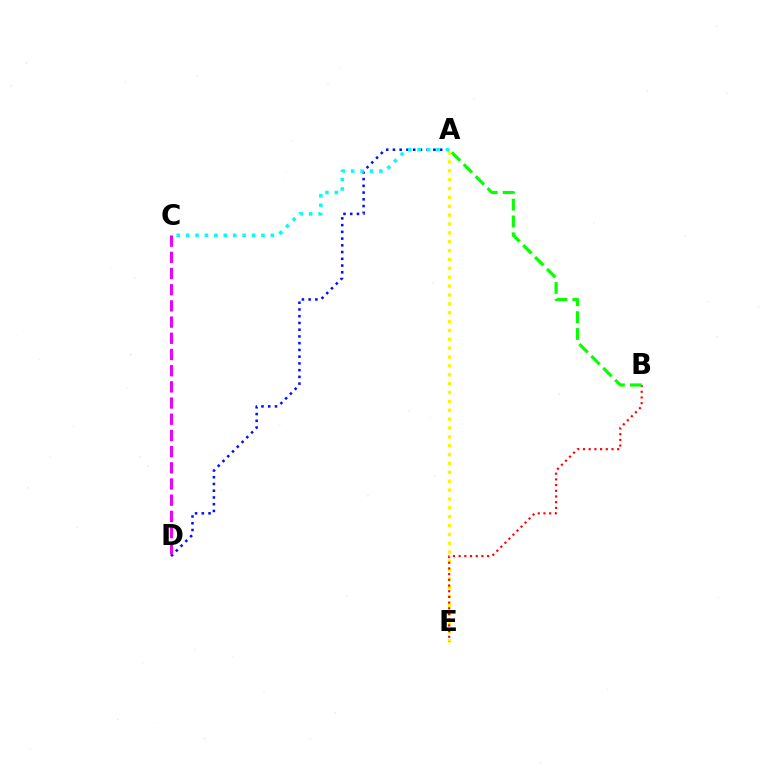{('A', 'D'): [{'color': '#0010ff', 'line_style': 'dotted', 'thickness': 1.83}], ('C', 'D'): [{'color': '#ee00ff', 'line_style': 'dashed', 'thickness': 2.2}], ('A', 'E'): [{'color': '#fcf500', 'line_style': 'dotted', 'thickness': 2.41}], ('B', 'E'): [{'color': '#ff0000', 'line_style': 'dotted', 'thickness': 1.55}], ('A', 'B'): [{'color': '#08ff00', 'line_style': 'dashed', 'thickness': 2.29}], ('A', 'C'): [{'color': '#00fff6', 'line_style': 'dotted', 'thickness': 2.56}]}